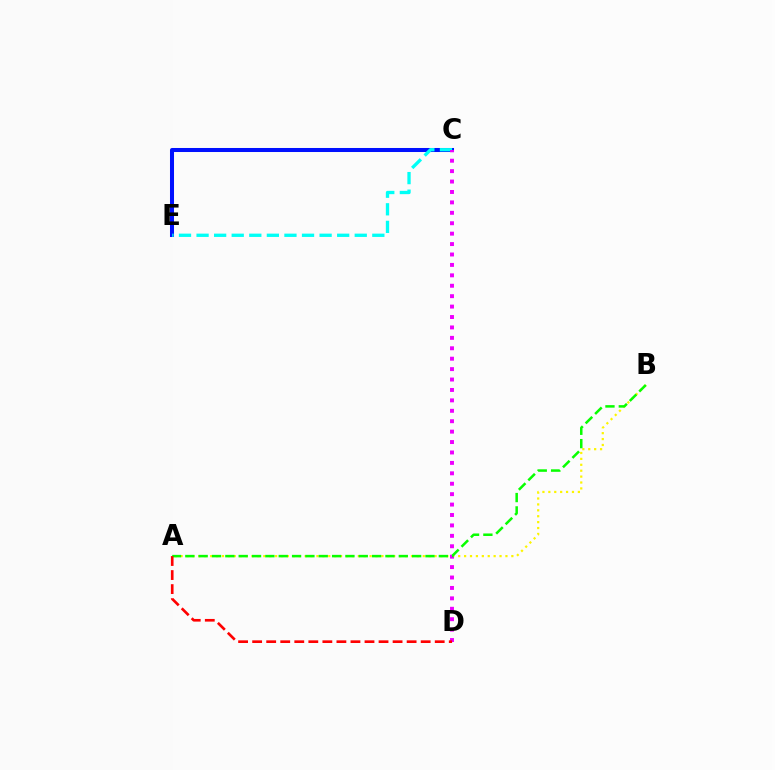{('C', 'E'): [{'color': '#0010ff', 'line_style': 'solid', 'thickness': 2.9}, {'color': '#00fff6', 'line_style': 'dashed', 'thickness': 2.39}], ('A', 'B'): [{'color': '#fcf500', 'line_style': 'dotted', 'thickness': 1.6}, {'color': '#08ff00', 'line_style': 'dashed', 'thickness': 1.81}], ('C', 'D'): [{'color': '#ee00ff', 'line_style': 'dotted', 'thickness': 2.83}], ('A', 'D'): [{'color': '#ff0000', 'line_style': 'dashed', 'thickness': 1.91}]}